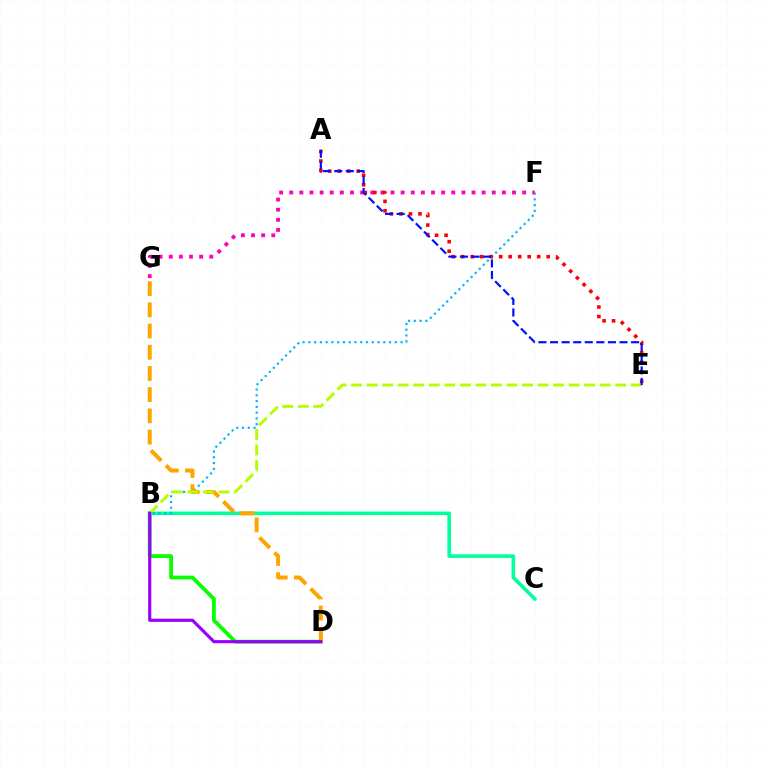{('B', 'D'): [{'color': '#08ff00', 'line_style': 'solid', 'thickness': 2.74}, {'color': '#9b00ff', 'line_style': 'solid', 'thickness': 2.27}], ('B', 'C'): [{'color': '#00ff9d', 'line_style': 'solid', 'thickness': 2.58}], ('B', 'F'): [{'color': '#00b5ff', 'line_style': 'dotted', 'thickness': 1.57}], ('D', 'G'): [{'color': '#ffa500', 'line_style': 'dashed', 'thickness': 2.88}], ('F', 'G'): [{'color': '#ff00bd', 'line_style': 'dotted', 'thickness': 2.75}], ('A', 'E'): [{'color': '#ff0000', 'line_style': 'dotted', 'thickness': 2.58}, {'color': '#0010ff', 'line_style': 'dashed', 'thickness': 1.57}], ('B', 'E'): [{'color': '#b3ff00', 'line_style': 'dashed', 'thickness': 2.11}]}